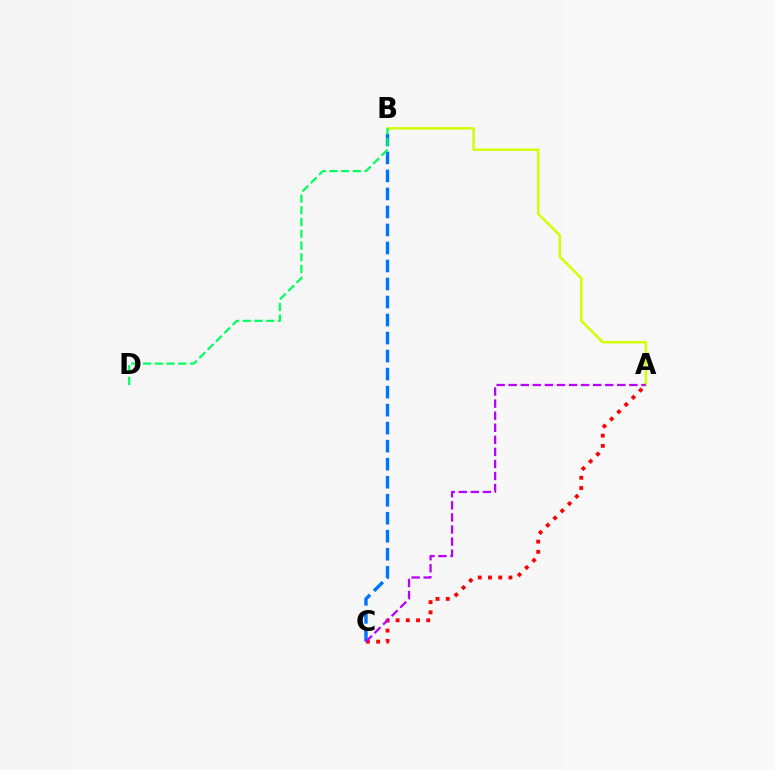{('B', 'C'): [{'color': '#0074ff', 'line_style': 'dashed', 'thickness': 2.45}], ('A', 'B'): [{'color': '#d1ff00', 'line_style': 'solid', 'thickness': 1.8}], ('B', 'D'): [{'color': '#00ff5c', 'line_style': 'dashed', 'thickness': 1.59}], ('A', 'C'): [{'color': '#ff0000', 'line_style': 'dotted', 'thickness': 2.78}, {'color': '#b900ff', 'line_style': 'dashed', 'thickness': 1.64}]}